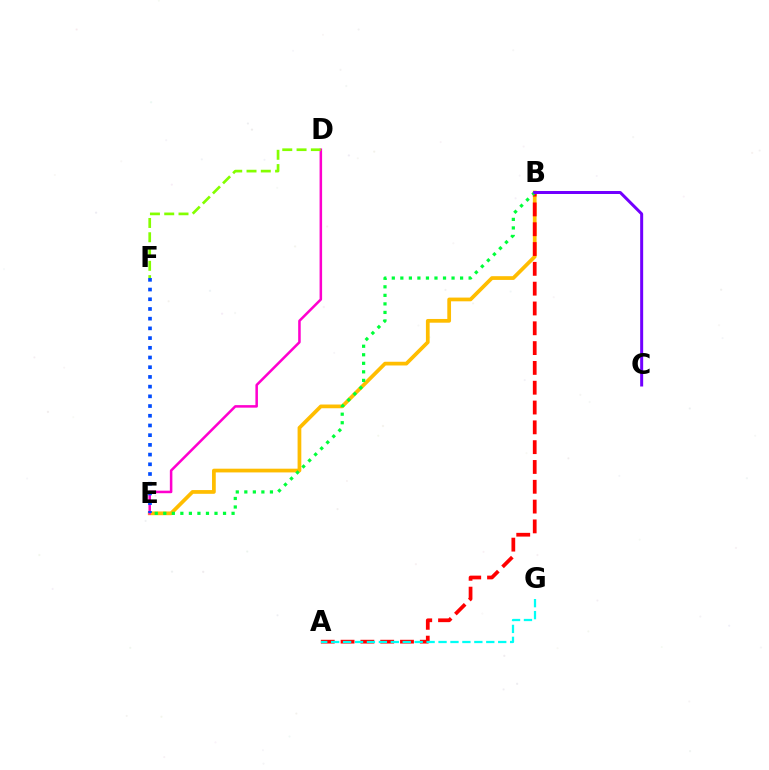{('B', 'E'): [{'color': '#ffbd00', 'line_style': 'solid', 'thickness': 2.69}, {'color': '#00ff39', 'line_style': 'dotted', 'thickness': 2.32}], ('A', 'B'): [{'color': '#ff0000', 'line_style': 'dashed', 'thickness': 2.69}], ('A', 'G'): [{'color': '#00fff6', 'line_style': 'dashed', 'thickness': 1.62}], ('D', 'E'): [{'color': '#ff00cf', 'line_style': 'solid', 'thickness': 1.83}], ('E', 'F'): [{'color': '#004bff', 'line_style': 'dotted', 'thickness': 2.64}], ('B', 'C'): [{'color': '#7200ff', 'line_style': 'solid', 'thickness': 2.16}], ('D', 'F'): [{'color': '#84ff00', 'line_style': 'dashed', 'thickness': 1.94}]}